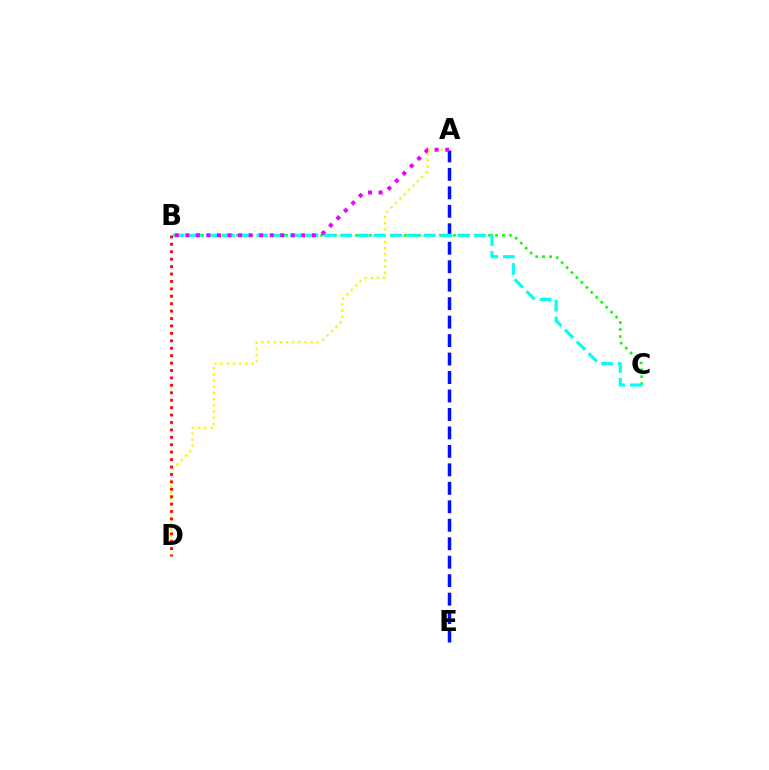{('B', 'C'): [{'color': '#08ff00', 'line_style': 'dotted', 'thickness': 1.9}, {'color': '#00fff6', 'line_style': 'dashed', 'thickness': 2.27}], ('A', 'D'): [{'color': '#fcf500', 'line_style': 'dotted', 'thickness': 1.68}], ('A', 'E'): [{'color': '#0010ff', 'line_style': 'dashed', 'thickness': 2.51}], ('B', 'D'): [{'color': '#ff0000', 'line_style': 'dotted', 'thickness': 2.02}], ('A', 'B'): [{'color': '#ee00ff', 'line_style': 'dotted', 'thickness': 2.87}]}